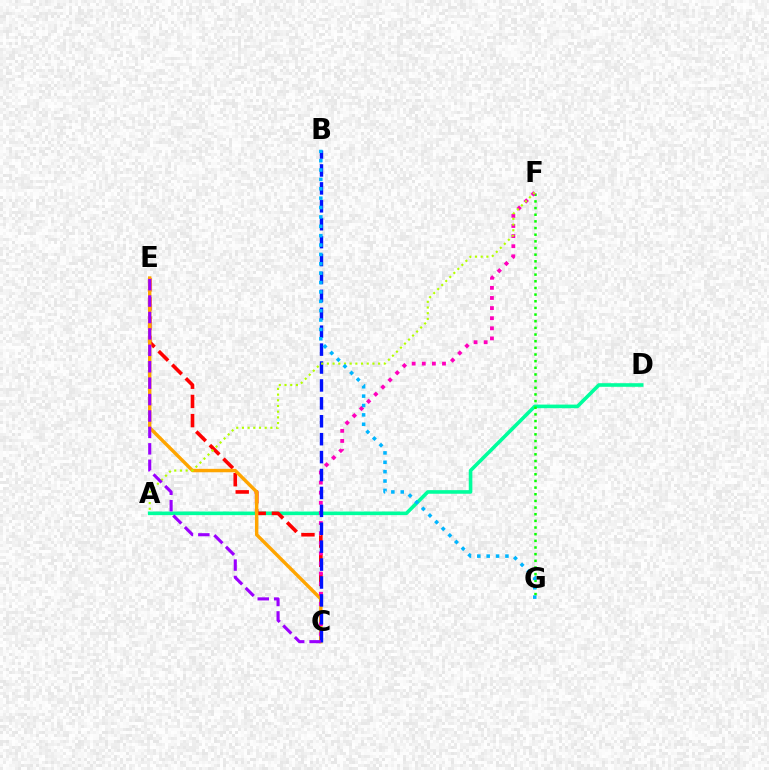{('A', 'D'): [{'color': '#00ff9d', 'line_style': 'solid', 'thickness': 2.59}], ('C', 'E'): [{'color': '#ff0000', 'line_style': 'dashed', 'thickness': 2.61}, {'color': '#ffa500', 'line_style': 'solid', 'thickness': 2.46}, {'color': '#9b00ff', 'line_style': 'dashed', 'thickness': 2.23}], ('F', 'G'): [{'color': '#08ff00', 'line_style': 'dotted', 'thickness': 1.81}], ('C', 'F'): [{'color': '#ff00bd', 'line_style': 'dotted', 'thickness': 2.75}], ('B', 'C'): [{'color': '#0010ff', 'line_style': 'dashed', 'thickness': 2.43}], ('A', 'F'): [{'color': '#b3ff00', 'line_style': 'dotted', 'thickness': 1.55}], ('B', 'G'): [{'color': '#00b5ff', 'line_style': 'dotted', 'thickness': 2.55}]}